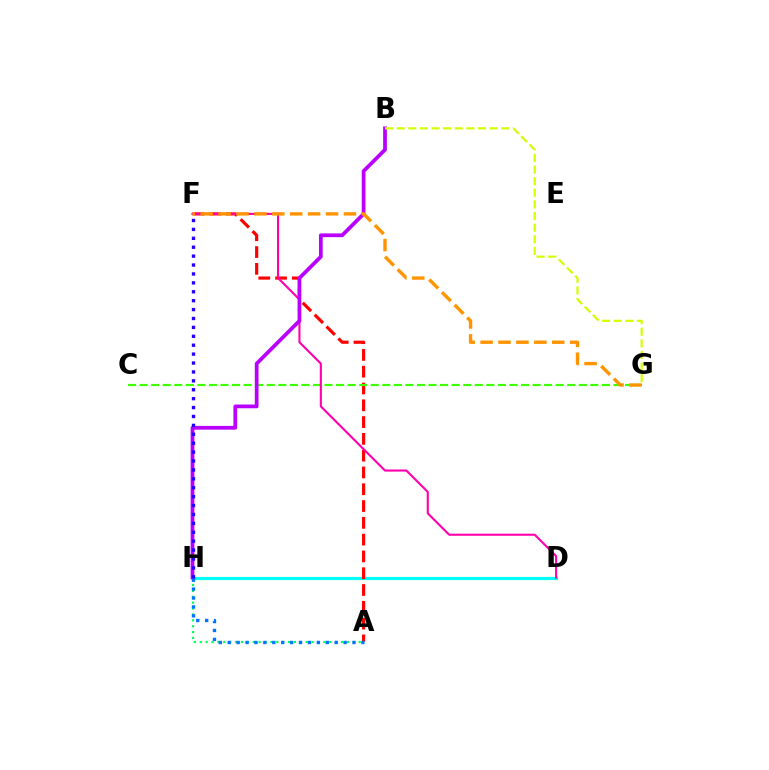{('D', 'H'): [{'color': '#00fff6', 'line_style': 'solid', 'thickness': 2.27}], ('A', 'F'): [{'color': '#ff0000', 'line_style': 'dashed', 'thickness': 2.28}], ('C', 'G'): [{'color': '#3dff00', 'line_style': 'dashed', 'thickness': 1.57}], ('A', 'H'): [{'color': '#00ff5c', 'line_style': 'dotted', 'thickness': 1.6}, {'color': '#0074ff', 'line_style': 'dotted', 'thickness': 2.42}], ('D', 'F'): [{'color': '#ff00ac', 'line_style': 'solid', 'thickness': 1.52}], ('B', 'H'): [{'color': '#b900ff', 'line_style': 'solid', 'thickness': 2.7}], ('F', 'H'): [{'color': '#2500ff', 'line_style': 'dotted', 'thickness': 2.42}], ('F', 'G'): [{'color': '#ff9400', 'line_style': 'dashed', 'thickness': 2.43}], ('B', 'G'): [{'color': '#d1ff00', 'line_style': 'dashed', 'thickness': 1.58}]}